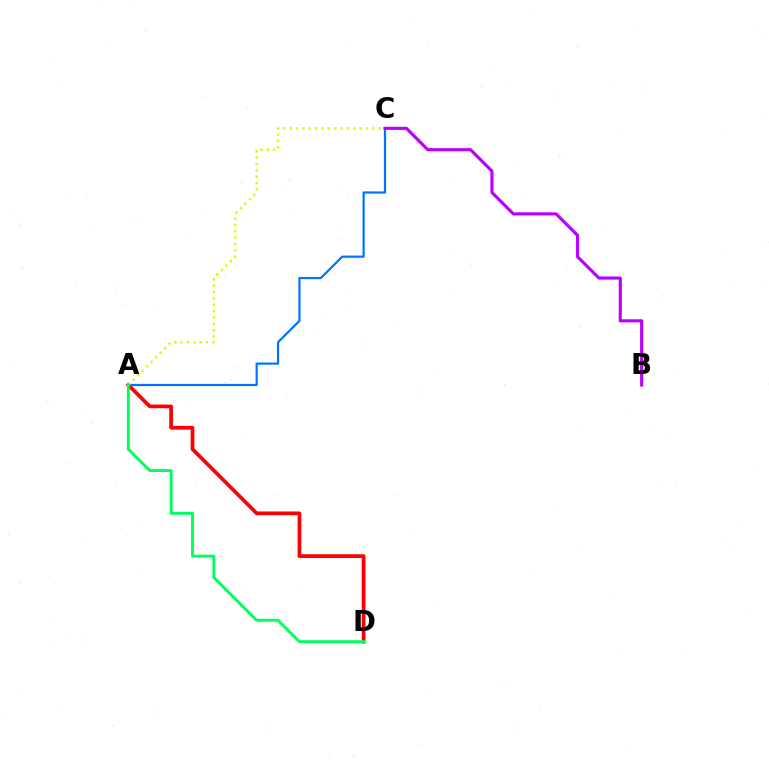{('A', 'D'): [{'color': '#ff0000', 'line_style': 'solid', 'thickness': 2.68}, {'color': '#00ff5c', 'line_style': 'solid', 'thickness': 2.1}], ('A', 'C'): [{'color': '#0074ff', 'line_style': 'solid', 'thickness': 1.59}, {'color': '#d1ff00', 'line_style': 'dotted', 'thickness': 1.72}], ('B', 'C'): [{'color': '#b900ff', 'line_style': 'solid', 'thickness': 2.25}]}